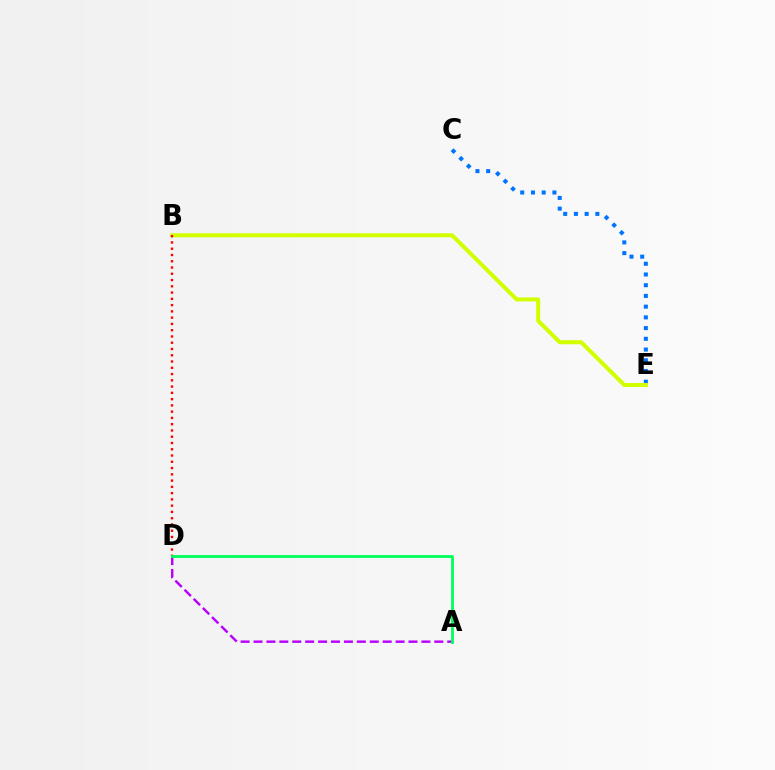{('C', 'E'): [{'color': '#0074ff', 'line_style': 'dotted', 'thickness': 2.91}], ('A', 'D'): [{'color': '#b900ff', 'line_style': 'dashed', 'thickness': 1.75}, {'color': '#00ff5c', 'line_style': 'solid', 'thickness': 2.02}], ('B', 'E'): [{'color': '#d1ff00', 'line_style': 'solid', 'thickness': 2.91}], ('B', 'D'): [{'color': '#ff0000', 'line_style': 'dotted', 'thickness': 1.7}]}